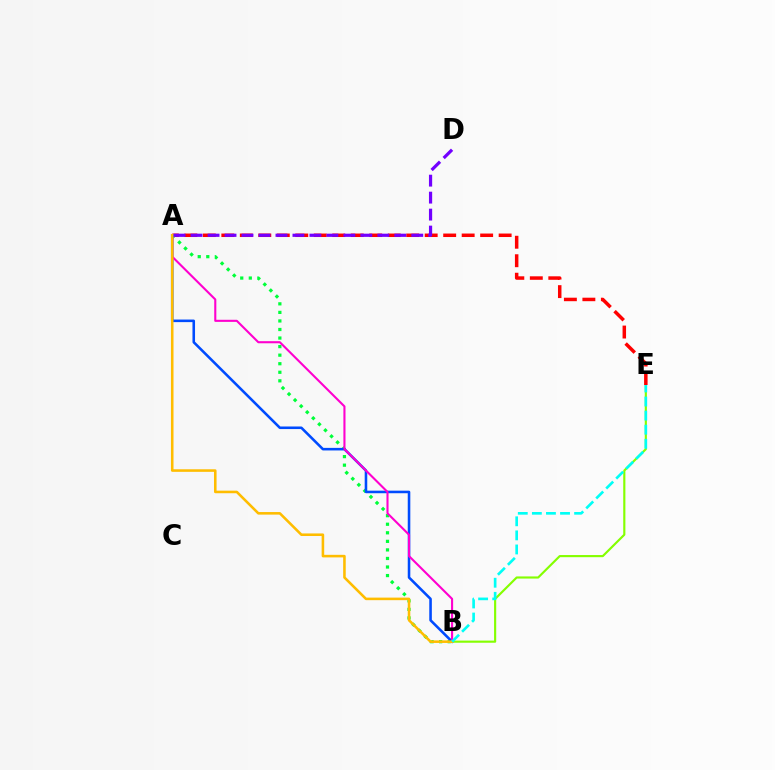{('B', 'E'): [{'color': '#84ff00', 'line_style': 'solid', 'thickness': 1.55}, {'color': '#00fff6', 'line_style': 'dashed', 'thickness': 1.91}], ('A', 'E'): [{'color': '#ff0000', 'line_style': 'dashed', 'thickness': 2.51}], ('A', 'B'): [{'color': '#00ff39', 'line_style': 'dotted', 'thickness': 2.32}, {'color': '#004bff', 'line_style': 'solid', 'thickness': 1.85}, {'color': '#ff00cf', 'line_style': 'solid', 'thickness': 1.51}, {'color': '#ffbd00', 'line_style': 'solid', 'thickness': 1.85}], ('A', 'D'): [{'color': '#7200ff', 'line_style': 'dashed', 'thickness': 2.31}]}